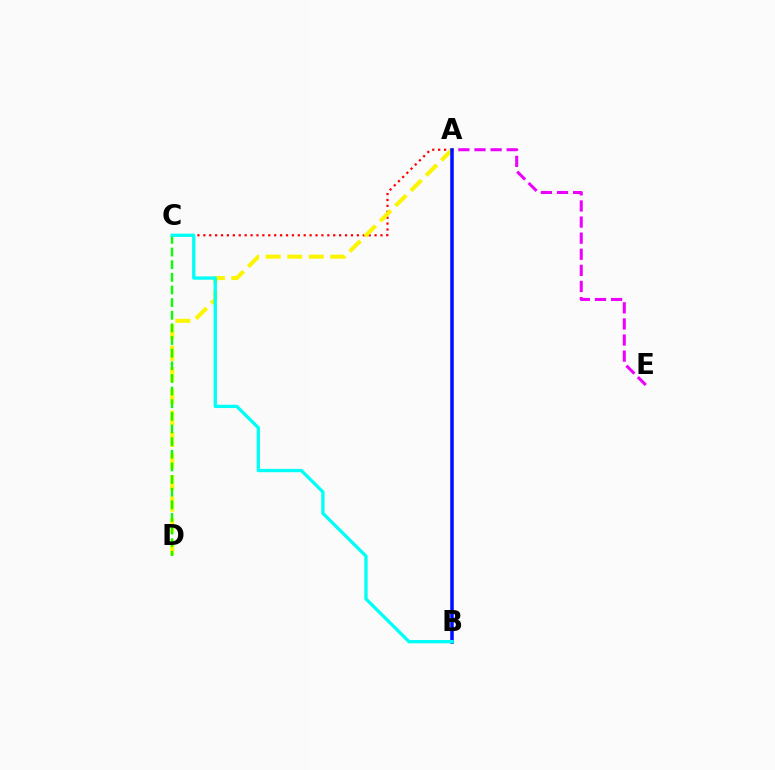{('A', 'C'): [{'color': '#ff0000', 'line_style': 'dotted', 'thickness': 1.6}], ('A', 'D'): [{'color': '#fcf500', 'line_style': 'dashed', 'thickness': 2.93}], ('C', 'D'): [{'color': '#08ff00', 'line_style': 'dashed', 'thickness': 1.72}], ('A', 'E'): [{'color': '#ee00ff', 'line_style': 'dashed', 'thickness': 2.19}], ('A', 'B'): [{'color': '#0010ff', 'line_style': 'solid', 'thickness': 2.56}], ('B', 'C'): [{'color': '#00fff6', 'line_style': 'solid', 'thickness': 2.38}]}